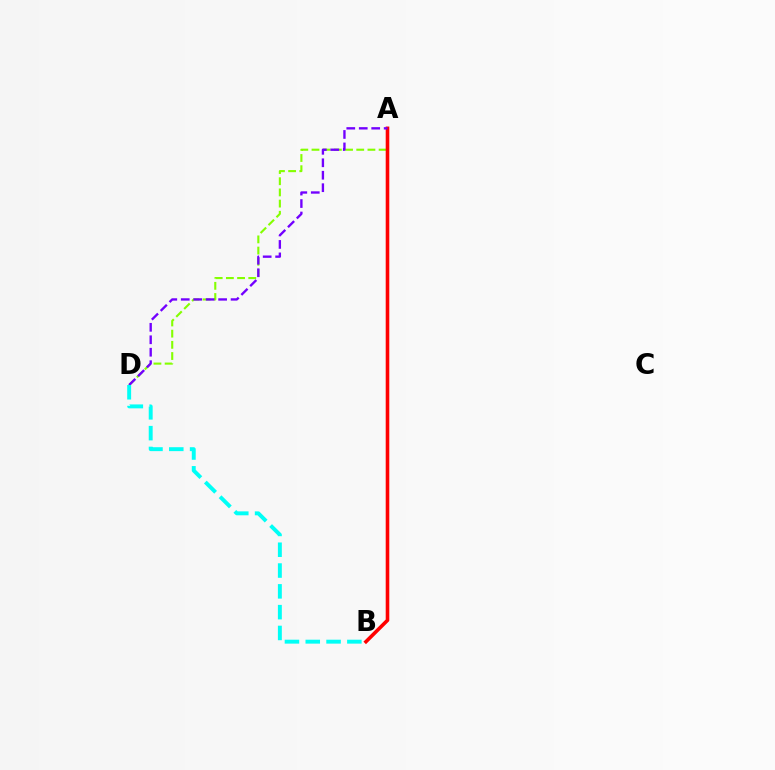{('A', 'D'): [{'color': '#84ff00', 'line_style': 'dashed', 'thickness': 1.52}, {'color': '#7200ff', 'line_style': 'dashed', 'thickness': 1.69}], ('A', 'B'): [{'color': '#ff0000', 'line_style': 'solid', 'thickness': 2.59}], ('B', 'D'): [{'color': '#00fff6', 'line_style': 'dashed', 'thickness': 2.83}]}